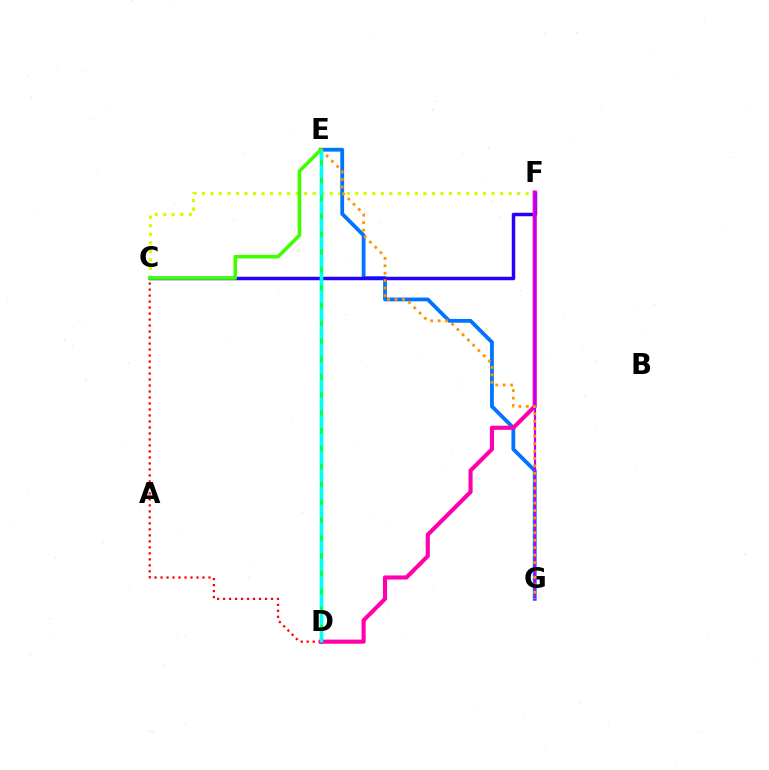{('C', 'F'): [{'color': '#d1ff00', 'line_style': 'dotted', 'thickness': 2.31}, {'color': '#2500ff', 'line_style': 'solid', 'thickness': 2.5}], ('C', 'D'): [{'color': '#ff0000', 'line_style': 'dotted', 'thickness': 1.63}], ('E', 'G'): [{'color': '#0074ff', 'line_style': 'solid', 'thickness': 2.73}, {'color': '#ff9400', 'line_style': 'dotted', 'thickness': 2.02}], ('D', 'E'): [{'color': '#00ff5c', 'line_style': 'solid', 'thickness': 2.45}, {'color': '#00fff6', 'line_style': 'dashed', 'thickness': 2.43}], ('D', 'F'): [{'color': '#ff00ac', 'line_style': 'solid', 'thickness': 2.96}], ('C', 'E'): [{'color': '#3dff00', 'line_style': 'solid', 'thickness': 2.58}], ('F', 'G'): [{'color': '#b900ff', 'line_style': 'solid', 'thickness': 1.59}]}